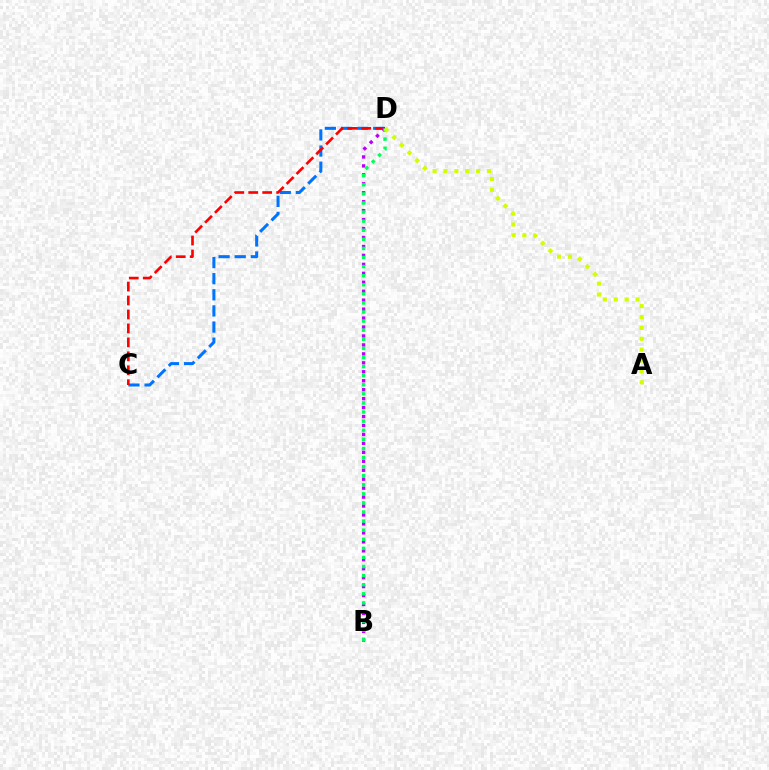{('C', 'D'): [{'color': '#0074ff', 'line_style': 'dashed', 'thickness': 2.19}, {'color': '#ff0000', 'line_style': 'dashed', 'thickness': 1.9}], ('B', 'D'): [{'color': '#b900ff', 'line_style': 'dotted', 'thickness': 2.43}, {'color': '#00ff5c', 'line_style': 'dotted', 'thickness': 2.47}], ('A', 'D'): [{'color': '#d1ff00', 'line_style': 'dotted', 'thickness': 2.95}]}